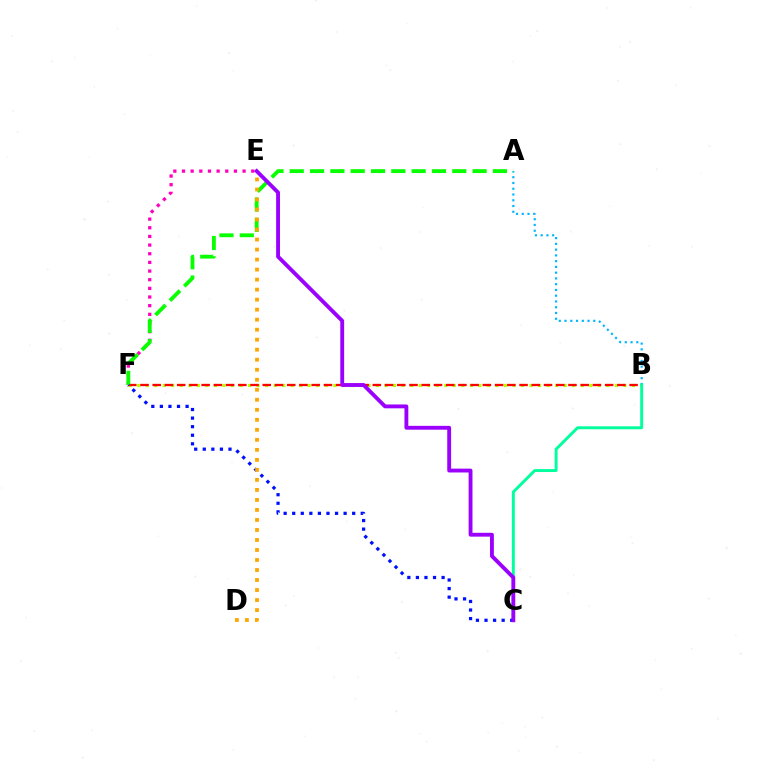{('B', 'F'): [{'color': '#b3ff00', 'line_style': 'dotted', 'thickness': 2.32}, {'color': '#ff0000', 'line_style': 'dashed', 'thickness': 1.66}], ('A', 'B'): [{'color': '#00b5ff', 'line_style': 'dotted', 'thickness': 1.56}], ('B', 'C'): [{'color': '#00ff9d', 'line_style': 'solid', 'thickness': 2.11}], ('E', 'F'): [{'color': '#ff00bd', 'line_style': 'dotted', 'thickness': 2.35}], ('A', 'F'): [{'color': '#08ff00', 'line_style': 'dashed', 'thickness': 2.76}], ('C', 'F'): [{'color': '#0010ff', 'line_style': 'dotted', 'thickness': 2.33}], ('D', 'E'): [{'color': '#ffa500', 'line_style': 'dotted', 'thickness': 2.72}], ('C', 'E'): [{'color': '#9b00ff', 'line_style': 'solid', 'thickness': 2.77}]}